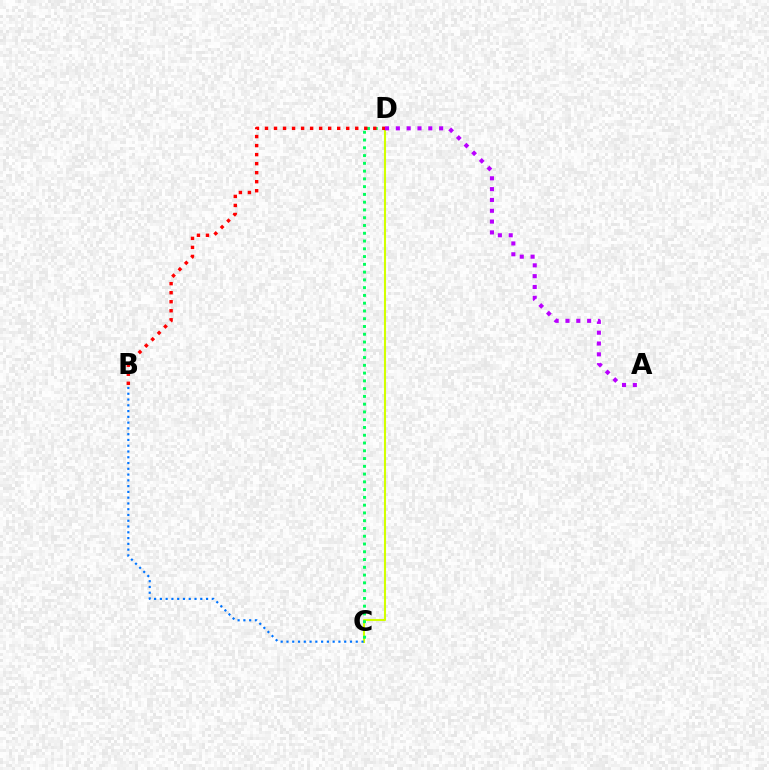{('C', 'D'): [{'color': '#d1ff00', 'line_style': 'solid', 'thickness': 1.5}, {'color': '#00ff5c', 'line_style': 'dotted', 'thickness': 2.11}], ('B', 'D'): [{'color': '#ff0000', 'line_style': 'dotted', 'thickness': 2.45}], ('B', 'C'): [{'color': '#0074ff', 'line_style': 'dotted', 'thickness': 1.57}], ('A', 'D'): [{'color': '#b900ff', 'line_style': 'dotted', 'thickness': 2.94}]}